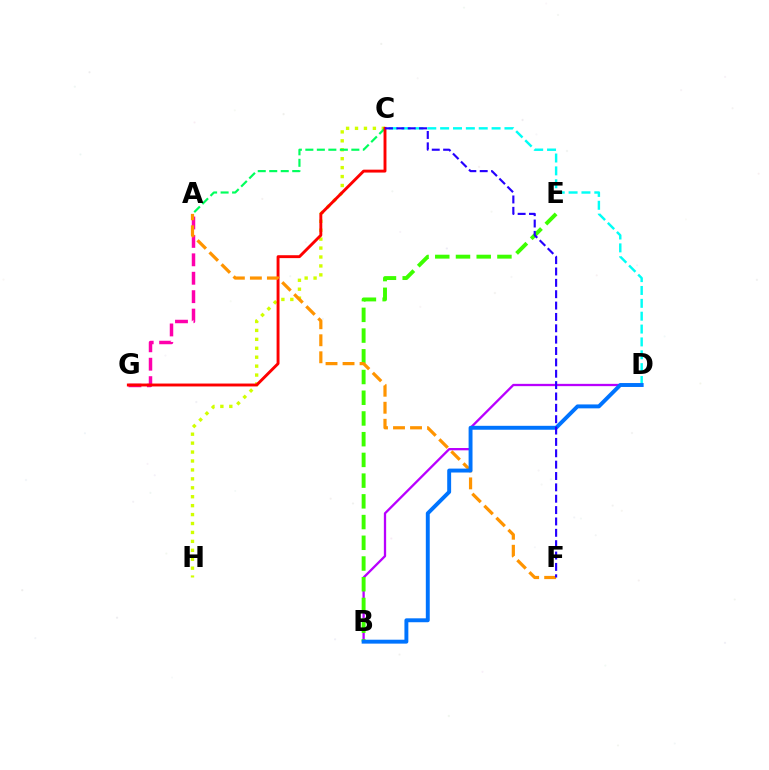{('C', 'D'): [{'color': '#00fff6', 'line_style': 'dashed', 'thickness': 1.75}], ('B', 'D'): [{'color': '#b900ff', 'line_style': 'solid', 'thickness': 1.66}, {'color': '#0074ff', 'line_style': 'solid', 'thickness': 2.82}], ('C', 'H'): [{'color': '#d1ff00', 'line_style': 'dotted', 'thickness': 2.43}], ('A', 'G'): [{'color': '#ff00ac', 'line_style': 'dashed', 'thickness': 2.5}], ('A', 'C'): [{'color': '#00ff5c', 'line_style': 'dashed', 'thickness': 1.56}], ('C', 'G'): [{'color': '#ff0000', 'line_style': 'solid', 'thickness': 2.09}], ('B', 'E'): [{'color': '#3dff00', 'line_style': 'dashed', 'thickness': 2.81}], ('A', 'F'): [{'color': '#ff9400', 'line_style': 'dashed', 'thickness': 2.31}], ('C', 'F'): [{'color': '#2500ff', 'line_style': 'dashed', 'thickness': 1.54}]}